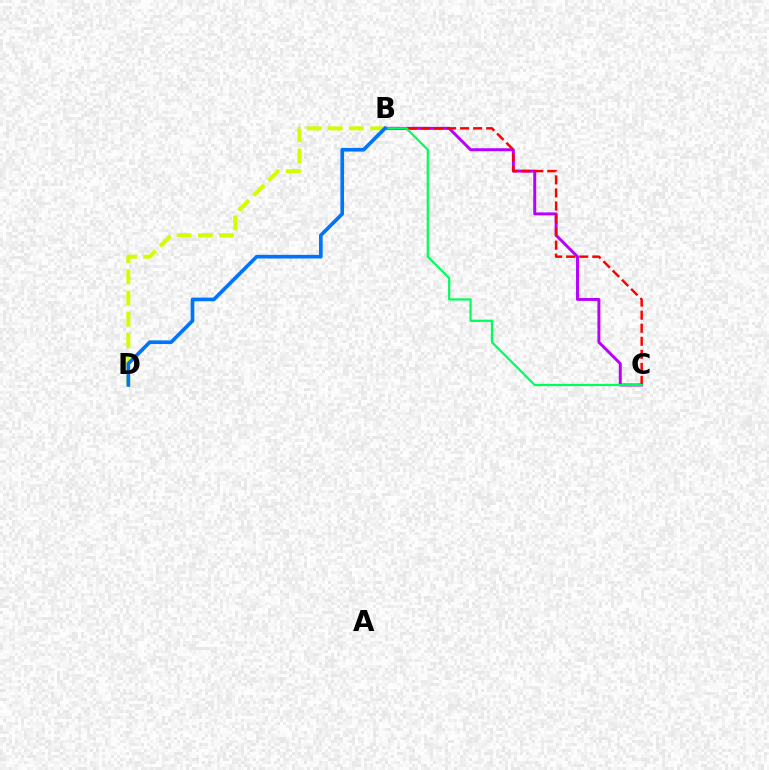{('B', 'C'): [{'color': '#b900ff', 'line_style': 'solid', 'thickness': 2.13}, {'color': '#ff0000', 'line_style': 'dashed', 'thickness': 1.77}, {'color': '#00ff5c', 'line_style': 'solid', 'thickness': 1.59}], ('B', 'D'): [{'color': '#d1ff00', 'line_style': 'dashed', 'thickness': 2.88}, {'color': '#0074ff', 'line_style': 'solid', 'thickness': 2.64}]}